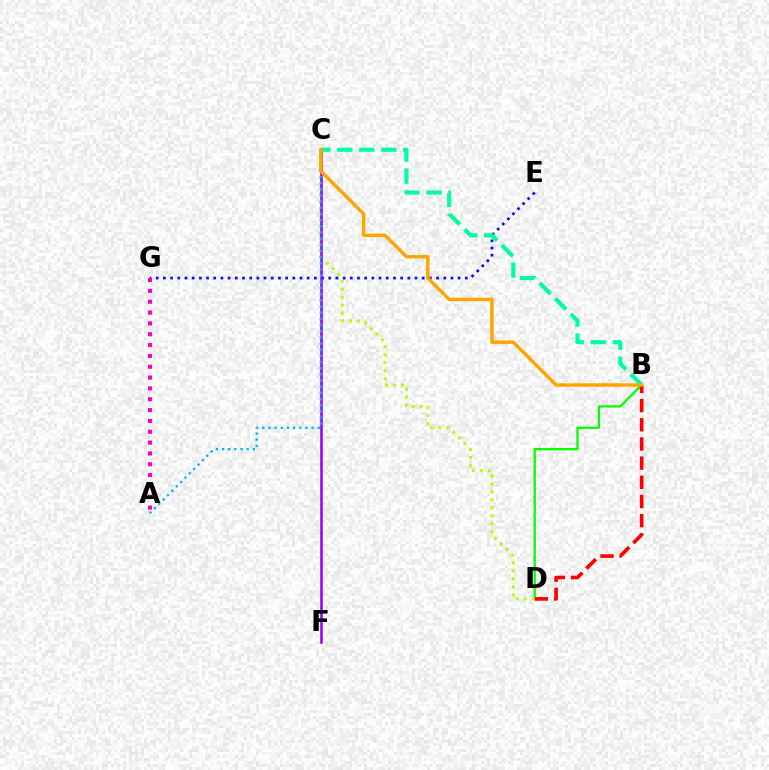{('B', 'D'): [{'color': '#08ff00', 'line_style': 'solid', 'thickness': 1.67}, {'color': '#ff0000', 'line_style': 'dashed', 'thickness': 2.61}], ('C', 'D'): [{'color': '#b3ff00', 'line_style': 'dotted', 'thickness': 2.17}], ('E', 'G'): [{'color': '#0010ff', 'line_style': 'dotted', 'thickness': 1.95}], ('C', 'F'): [{'color': '#9b00ff', 'line_style': 'solid', 'thickness': 1.84}], ('A', 'C'): [{'color': '#00b5ff', 'line_style': 'dotted', 'thickness': 1.68}], ('B', 'C'): [{'color': '#00ff9d', 'line_style': 'dashed', 'thickness': 2.99}, {'color': '#ffa500', 'line_style': 'solid', 'thickness': 2.48}], ('A', 'G'): [{'color': '#ff00bd', 'line_style': 'dotted', 'thickness': 2.94}]}